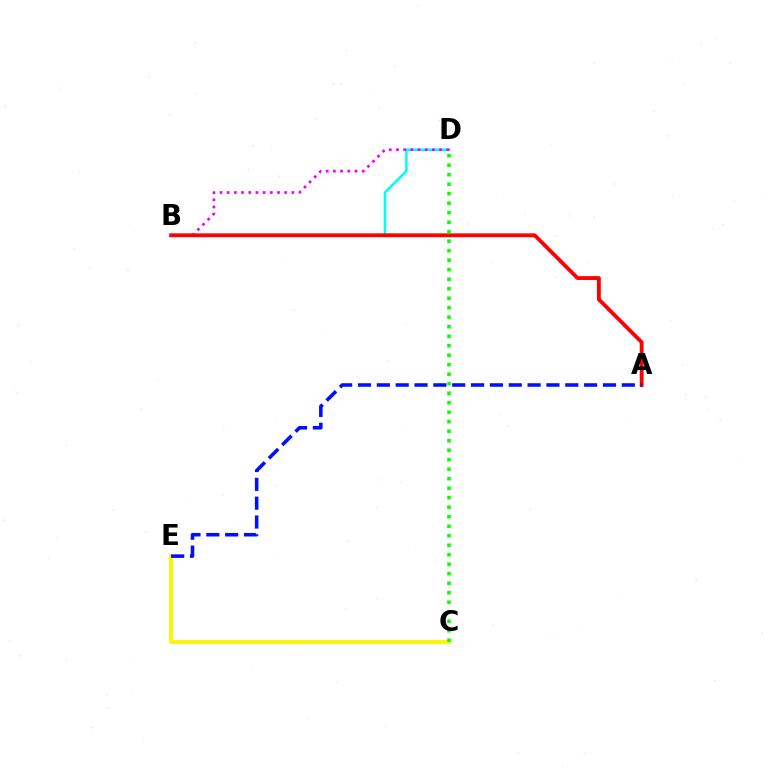{('C', 'E'): [{'color': '#fcf500', 'line_style': 'solid', 'thickness': 2.78}], ('B', 'D'): [{'color': '#00fff6', 'line_style': 'solid', 'thickness': 1.82}, {'color': '#ee00ff', 'line_style': 'dotted', 'thickness': 1.95}], ('A', 'B'): [{'color': '#ff0000', 'line_style': 'solid', 'thickness': 2.77}], ('C', 'D'): [{'color': '#08ff00', 'line_style': 'dotted', 'thickness': 2.58}], ('A', 'E'): [{'color': '#0010ff', 'line_style': 'dashed', 'thickness': 2.56}]}